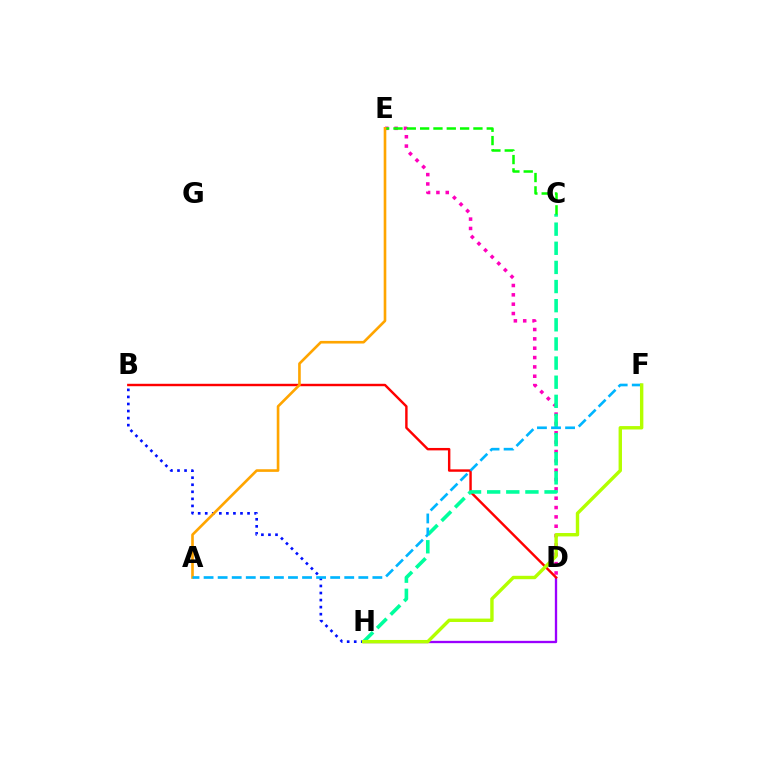{('D', 'H'): [{'color': '#9b00ff', 'line_style': 'solid', 'thickness': 1.67}], ('D', 'E'): [{'color': '#ff00bd', 'line_style': 'dotted', 'thickness': 2.54}], ('B', 'D'): [{'color': '#ff0000', 'line_style': 'solid', 'thickness': 1.75}], ('C', 'H'): [{'color': '#00ff9d', 'line_style': 'dashed', 'thickness': 2.6}], ('C', 'E'): [{'color': '#08ff00', 'line_style': 'dashed', 'thickness': 1.81}], ('B', 'H'): [{'color': '#0010ff', 'line_style': 'dotted', 'thickness': 1.92}], ('A', 'E'): [{'color': '#ffa500', 'line_style': 'solid', 'thickness': 1.9}], ('A', 'F'): [{'color': '#00b5ff', 'line_style': 'dashed', 'thickness': 1.91}], ('F', 'H'): [{'color': '#b3ff00', 'line_style': 'solid', 'thickness': 2.45}]}